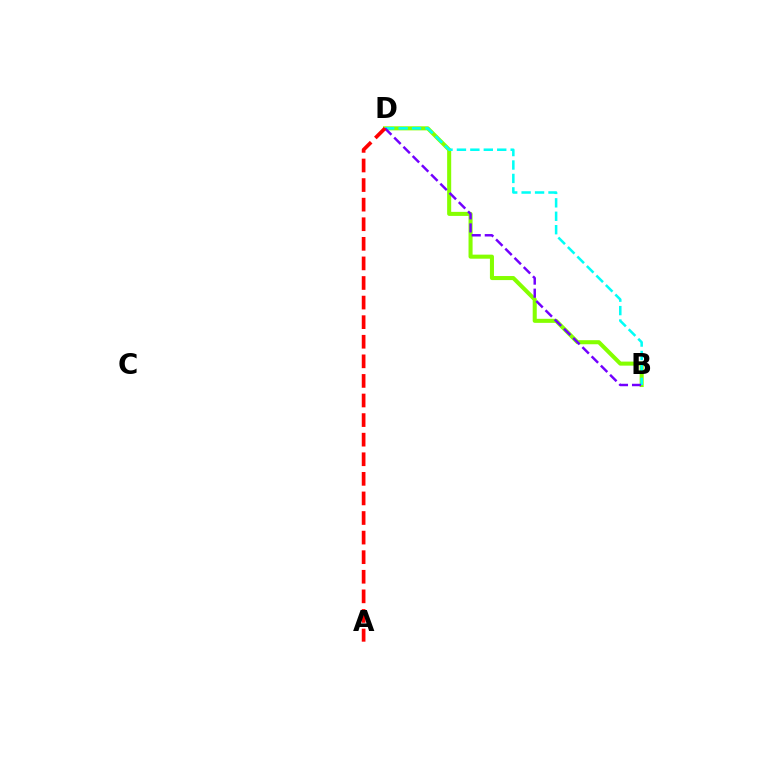{('B', 'D'): [{'color': '#84ff00', 'line_style': 'solid', 'thickness': 2.92}, {'color': '#00fff6', 'line_style': 'dashed', 'thickness': 1.83}, {'color': '#7200ff', 'line_style': 'dashed', 'thickness': 1.77}], ('A', 'D'): [{'color': '#ff0000', 'line_style': 'dashed', 'thickness': 2.66}]}